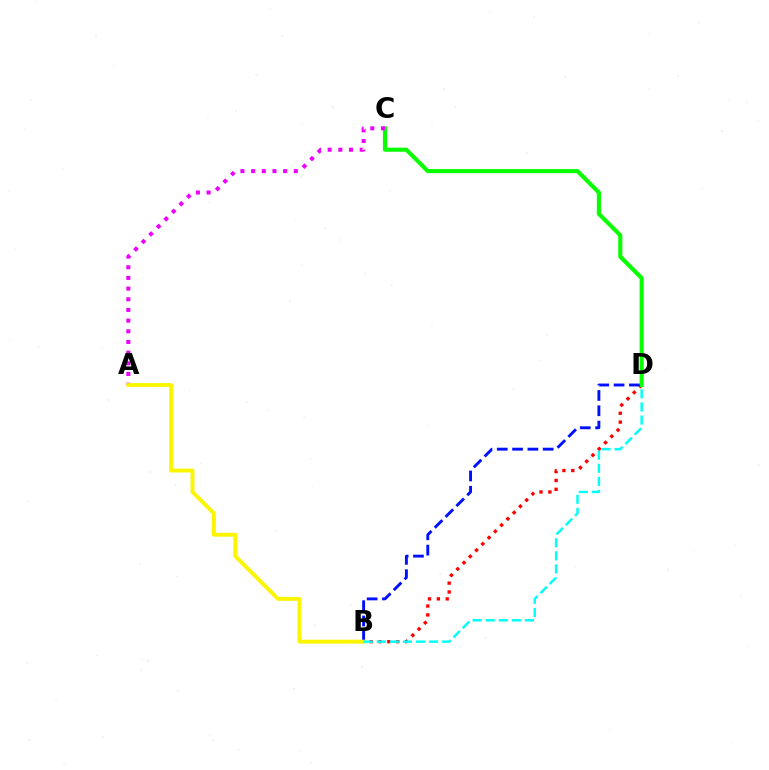{('B', 'D'): [{'color': '#ff0000', 'line_style': 'dotted', 'thickness': 2.41}, {'color': '#0010ff', 'line_style': 'dashed', 'thickness': 2.08}, {'color': '#00fff6', 'line_style': 'dashed', 'thickness': 1.78}], ('C', 'D'): [{'color': '#08ff00', 'line_style': 'solid', 'thickness': 2.96}], ('A', 'C'): [{'color': '#ee00ff', 'line_style': 'dotted', 'thickness': 2.9}], ('A', 'B'): [{'color': '#fcf500', 'line_style': 'solid', 'thickness': 2.81}]}